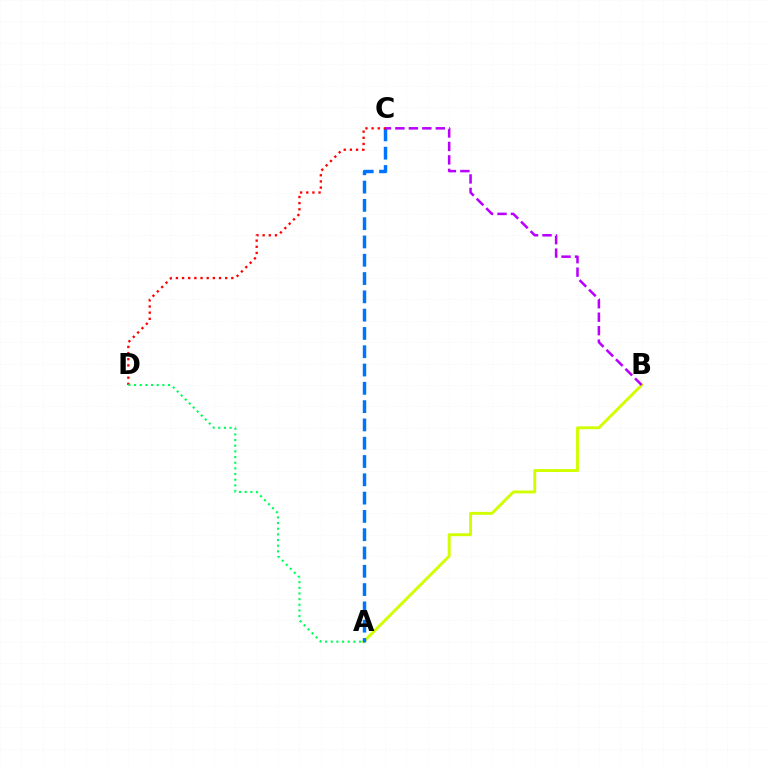{('A', 'B'): [{'color': '#d1ff00', 'line_style': 'solid', 'thickness': 2.1}], ('A', 'C'): [{'color': '#0074ff', 'line_style': 'dashed', 'thickness': 2.49}], ('C', 'D'): [{'color': '#ff0000', 'line_style': 'dotted', 'thickness': 1.67}], ('A', 'D'): [{'color': '#00ff5c', 'line_style': 'dotted', 'thickness': 1.54}], ('B', 'C'): [{'color': '#b900ff', 'line_style': 'dashed', 'thickness': 1.83}]}